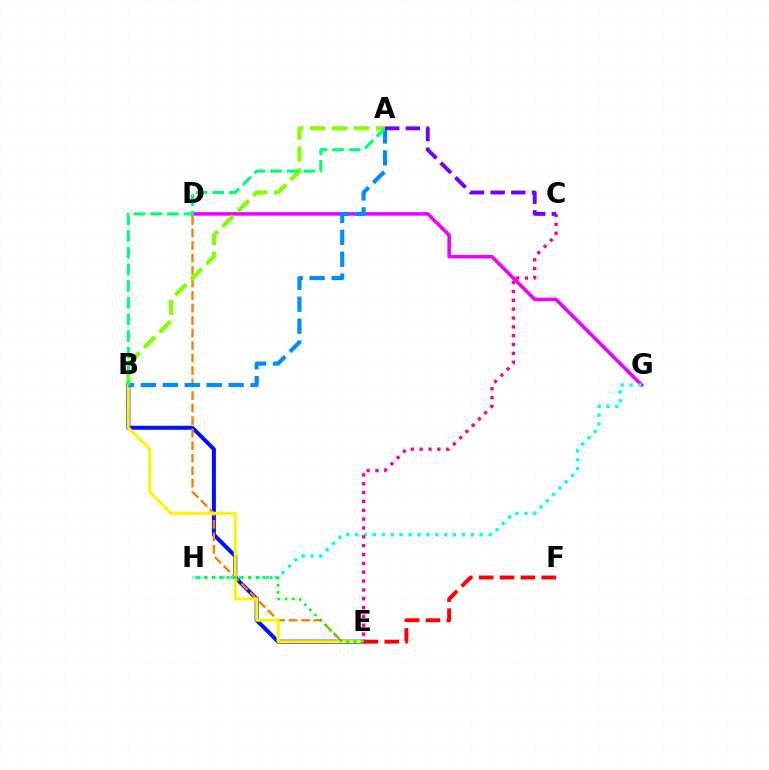{('D', 'G'): [{'color': '#ee00ff', 'line_style': 'solid', 'thickness': 2.55}], ('G', 'H'): [{'color': '#00fff6', 'line_style': 'dotted', 'thickness': 2.42}], ('B', 'E'): [{'color': '#0010ff', 'line_style': 'solid', 'thickness': 2.88}, {'color': '#fcf500', 'line_style': 'solid', 'thickness': 2.18}], ('D', 'E'): [{'color': '#ff7c00', 'line_style': 'dashed', 'thickness': 1.7}], ('C', 'E'): [{'color': '#ff0094', 'line_style': 'dotted', 'thickness': 2.4}], ('A', 'B'): [{'color': '#008cff', 'line_style': 'dashed', 'thickness': 2.98}, {'color': '#84ff00', 'line_style': 'dashed', 'thickness': 2.98}, {'color': '#00ff74', 'line_style': 'dashed', 'thickness': 2.27}], ('E', 'H'): [{'color': '#08ff00', 'line_style': 'dotted', 'thickness': 1.96}], ('E', 'F'): [{'color': '#ff0000', 'line_style': 'dashed', 'thickness': 2.83}], ('A', 'C'): [{'color': '#7200ff', 'line_style': 'dashed', 'thickness': 2.81}]}